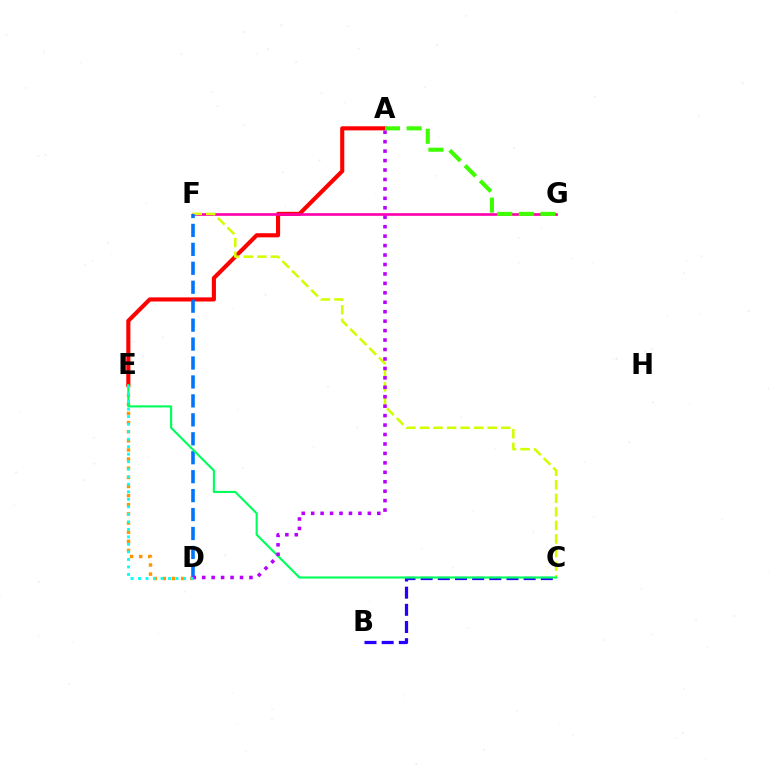{('A', 'E'): [{'color': '#ff0000', 'line_style': 'solid', 'thickness': 2.96}], ('D', 'E'): [{'color': '#ff9400', 'line_style': 'dotted', 'thickness': 2.48}, {'color': '#00fff6', 'line_style': 'dotted', 'thickness': 2.04}], ('F', 'G'): [{'color': '#ff00ac', 'line_style': 'solid', 'thickness': 1.91}], ('C', 'F'): [{'color': '#d1ff00', 'line_style': 'dashed', 'thickness': 1.84}], ('D', 'F'): [{'color': '#0074ff', 'line_style': 'dashed', 'thickness': 2.57}], ('B', 'C'): [{'color': '#2500ff', 'line_style': 'dashed', 'thickness': 2.33}], ('C', 'E'): [{'color': '#00ff5c', 'line_style': 'solid', 'thickness': 1.54}], ('A', 'D'): [{'color': '#b900ff', 'line_style': 'dotted', 'thickness': 2.57}], ('A', 'G'): [{'color': '#3dff00', 'line_style': 'dashed', 'thickness': 2.93}]}